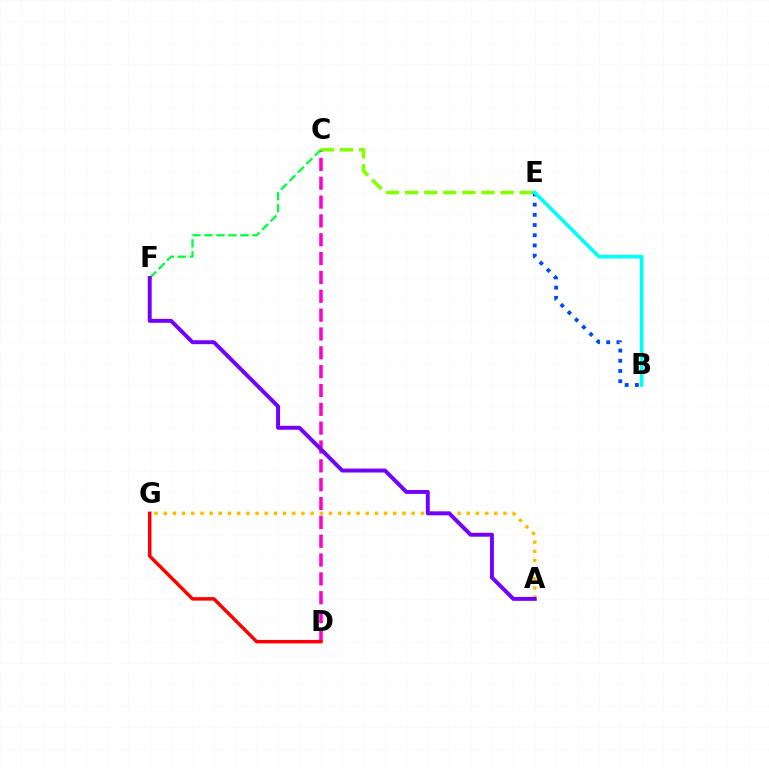{('C', 'D'): [{'color': '#ff00cf', 'line_style': 'dashed', 'thickness': 2.56}], ('C', 'E'): [{'color': '#84ff00', 'line_style': 'dashed', 'thickness': 2.59}], ('A', 'G'): [{'color': '#ffbd00', 'line_style': 'dotted', 'thickness': 2.5}], ('D', 'G'): [{'color': '#ff0000', 'line_style': 'solid', 'thickness': 2.5}], ('C', 'F'): [{'color': '#00ff39', 'line_style': 'dashed', 'thickness': 1.63}], ('A', 'F'): [{'color': '#7200ff', 'line_style': 'solid', 'thickness': 2.83}], ('B', 'E'): [{'color': '#004bff', 'line_style': 'dotted', 'thickness': 2.77}, {'color': '#00fff6', 'line_style': 'solid', 'thickness': 2.62}]}